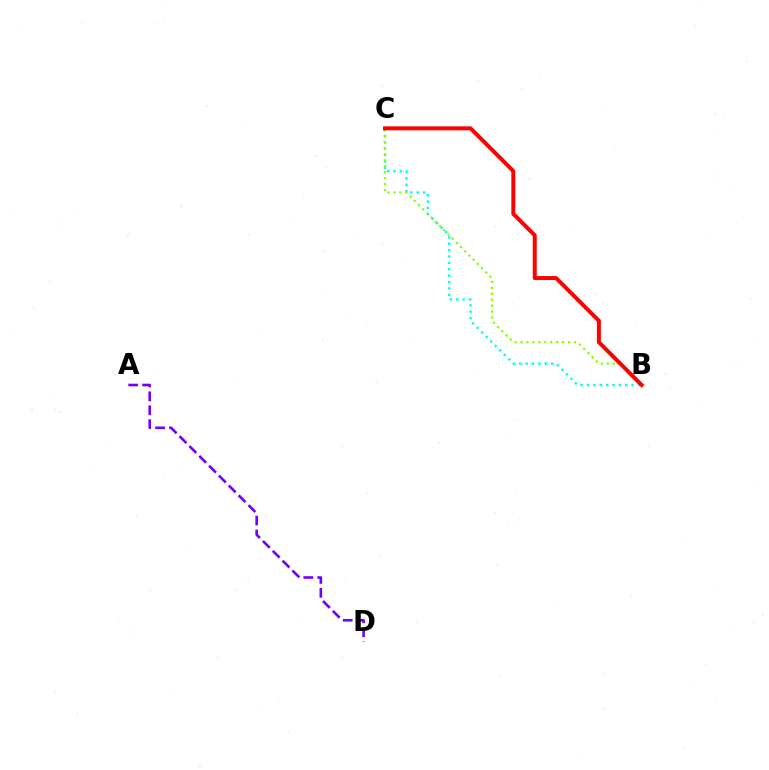{('B', 'C'): [{'color': '#00fff6', 'line_style': 'dotted', 'thickness': 1.73}, {'color': '#84ff00', 'line_style': 'dotted', 'thickness': 1.62}, {'color': '#ff0000', 'line_style': 'solid', 'thickness': 2.86}], ('A', 'D'): [{'color': '#7200ff', 'line_style': 'dashed', 'thickness': 1.89}]}